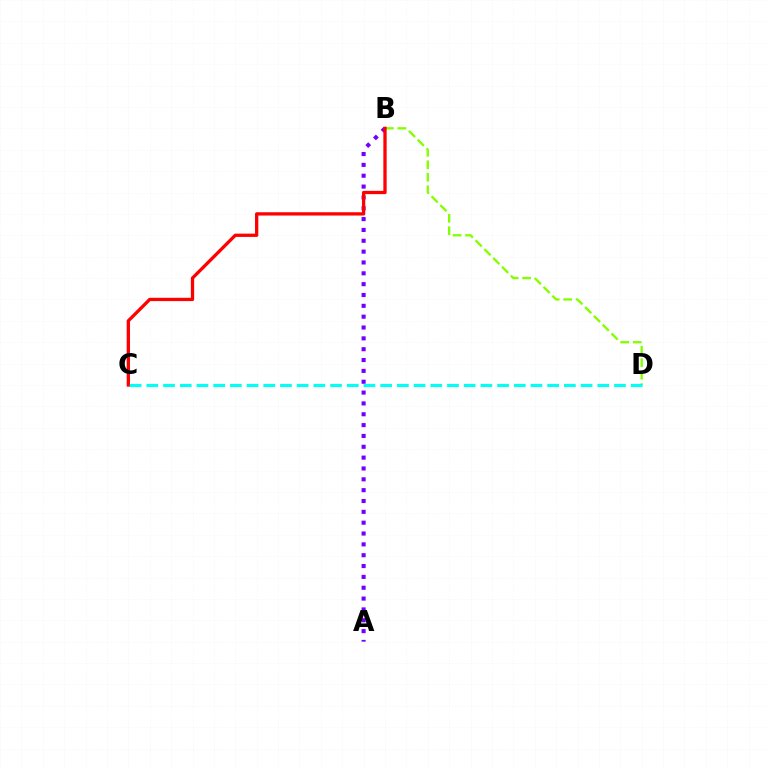{('B', 'D'): [{'color': '#84ff00', 'line_style': 'dashed', 'thickness': 1.69}], ('A', 'B'): [{'color': '#7200ff', 'line_style': 'dotted', 'thickness': 2.95}], ('B', 'C'): [{'color': '#ff0000', 'line_style': 'solid', 'thickness': 2.37}], ('C', 'D'): [{'color': '#00fff6', 'line_style': 'dashed', 'thickness': 2.27}]}